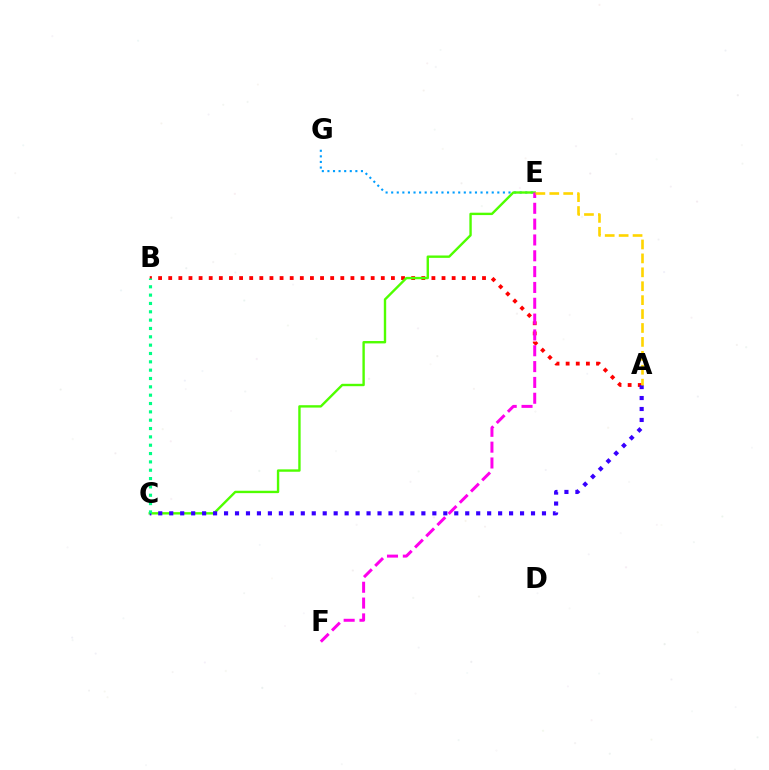{('E', 'G'): [{'color': '#009eff', 'line_style': 'dotted', 'thickness': 1.52}], ('A', 'B'): [{'color': '#ff0000', 'line_style': 'dotted', 'thickness': 2.75}], ('C', 'E'): [{'color': '#4fff00', 'line_style': 'solid', 'thickness': 1.72}], ('A', 'C'): [{'color': '#3700ff', 'line_style': 'dotted', 'thickness': 2.98}], ('B', 'C'): [{'color': '#00ff86', 'line_style': 'dotted', 'thickness': 2.27}], ('E', 'F'): [{'color': '#ff00ed', 'line_style': 'dashed', 'thickness': 2.15}], ('A', 'E'): [{'color': '#ffd500', 'line_style': 'dashed', 'thickness': 1.89}]}